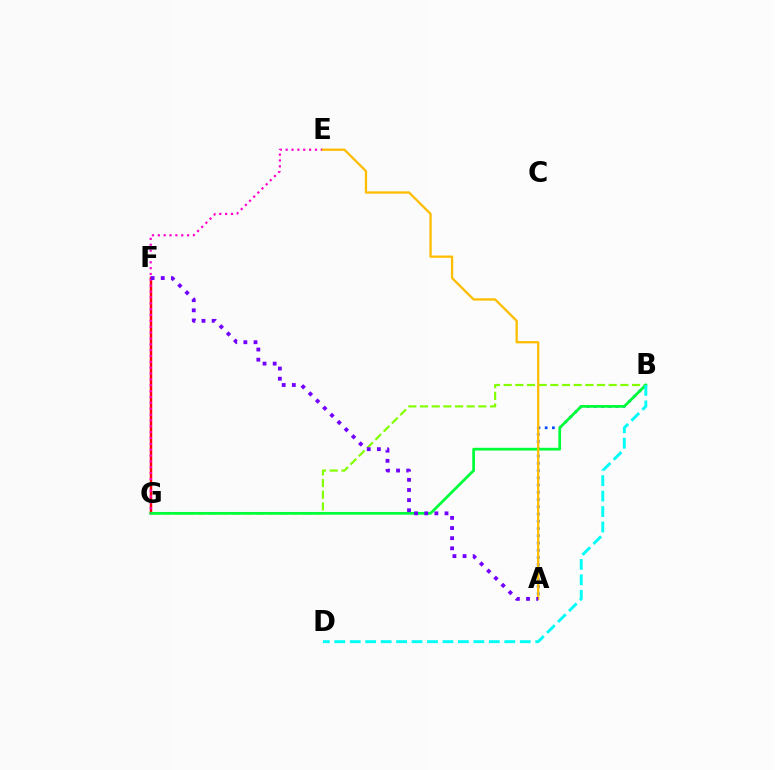{('A', 'B'): [{'color': '#004bff', 'line_style': 'dotted', 'thickness': 1.97}], ('B', 'G'): [{'color': '#84ff00', 'line_style': 'dashed', 'thickness': 1.59}, {'color': '#00ff39', 'line_style': 'solid', 'thickness': 1.97}], ('F', 'G'): [{'color': '#ff0000', 'line_style': 'solid', 'thickness': 1.77}], ('E', 'G'): [{'color': '#ff00cf', 'line_style': 'dotted', 'thickness': 1.59}], ('A', 'E'): [{'color': '#ffbd00', 'line_style': 'solid', 'thickness': 1.65}], ('B', 'D'): [{'color': '#00fff6', 'line_style': 'dashed', 'thickness': 2.1}], ('A', 'F'): [{'color': '#7200ff', 'line_style': 'dotted', 'thickness': 2.75}]}